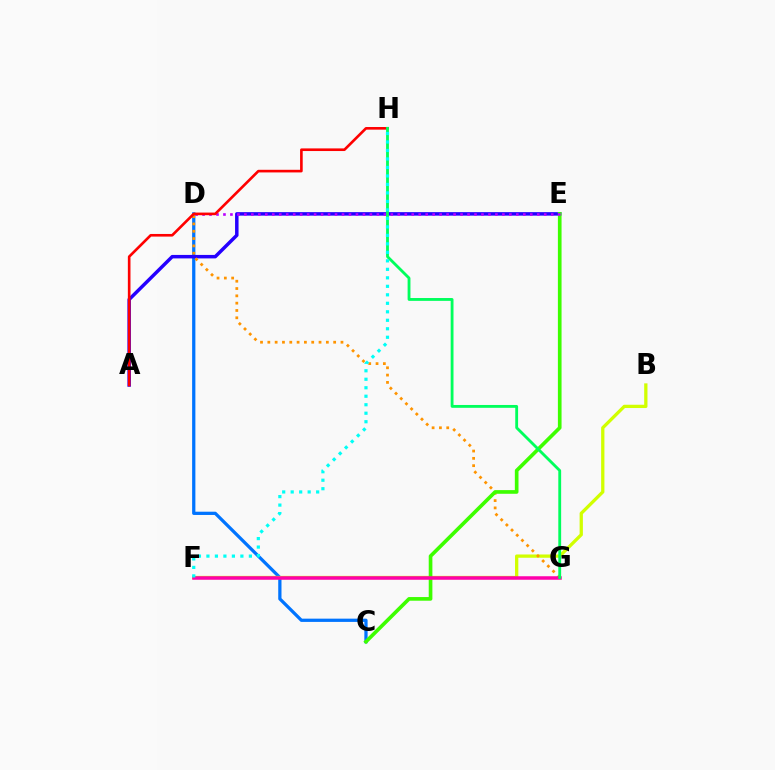{('C', 'D'): [{'color': '#0074ff', 'line_style': 'solid', 'thickness': 2.34}], ('A', 'E'): [{'color': '#2500ff', 'line_style': 'solid', 'thickness': 2.51}], ('B', 'F'): [{'color': '#d1ff00', 'line_style': 'solid', 'thickness': 2.36}], ('D', 'G'): [{'color': '#ff9400', 'line_style': 'dotted', 'thickness': 1.99}], ('C', 'E'): [{'color': '#3dff00', 'line_style': 'solid', 'thickness': 2.64}], ('F', 'G'): [{'color': '#ff00ac', 'line_style': 'solid', 'thickness': 2.52}], ('D', 'E'): [{'color': '#b900ff', 'line_style': 'dotted', 'thickness': 1.89}], ('A', 'H'): [{'color': '#ff0000', 'line_style': 'solid', 'thickness': 1.89}], ('G', 'H'): [{'color': '#00ff5c', 'line_style': 'solid', 'thickness': 2.04}], ('F', 'H'): [{'color': '#00fff6', 'line_style': 'dotted', 'thickness': 2.31}]}